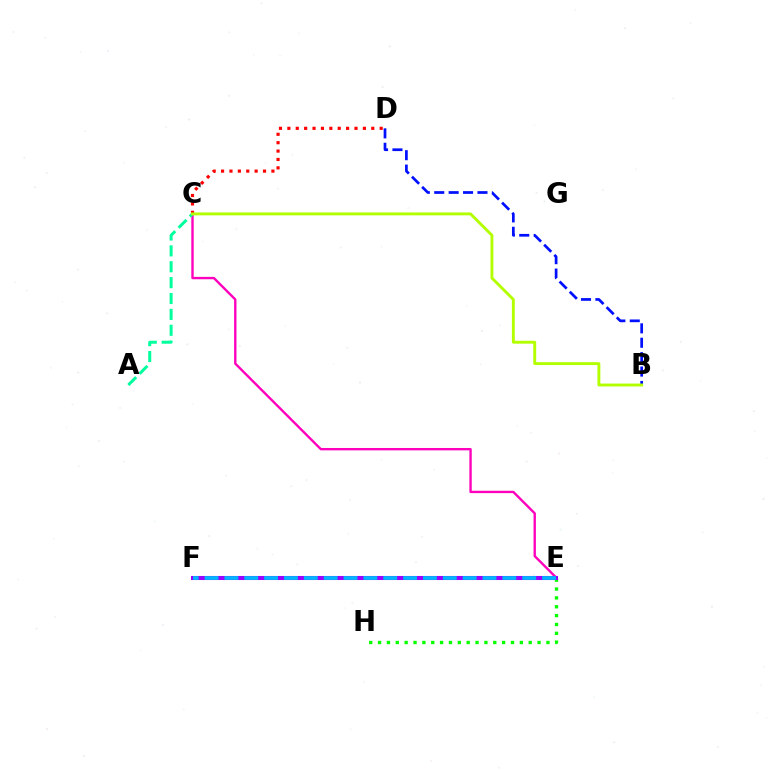{('C', 'E'): [{'color': '#ff00bd', 'line_style': 'solid', 'thickness': 1.71}], ('A', 'C'): [{'color': '#00ff9d', 'line_style': 'dashed', 'thickness': 2.16}], ('E', 'F'): [{'color': '#ffa500', 'line_style': 'solid', 'thickness': 2.6}, {'color': '#9b00ff', 'line_style': 'solid', 'thickness': 2.93}, {'color': '#00b5ff', 'line_style': 'dashed', 'thickness': 2.7}], ('E', 'H'): [{'color': '#08ff00', 'line_style': 'dotted', 'thickness': 2.41}], ('B', 'D'): [{'color': '#0010ff', 'line_style': 'dashed', 'thickness': 1.96}], ('C', 'D'): [{'color': '#ff0000', 'line_style': 'dotted', 'thickness': 2.28}], ('B', 'C'): [{'color': '#b3ff00', 'line_style': 'solid', 'thickness': 2.08}]}